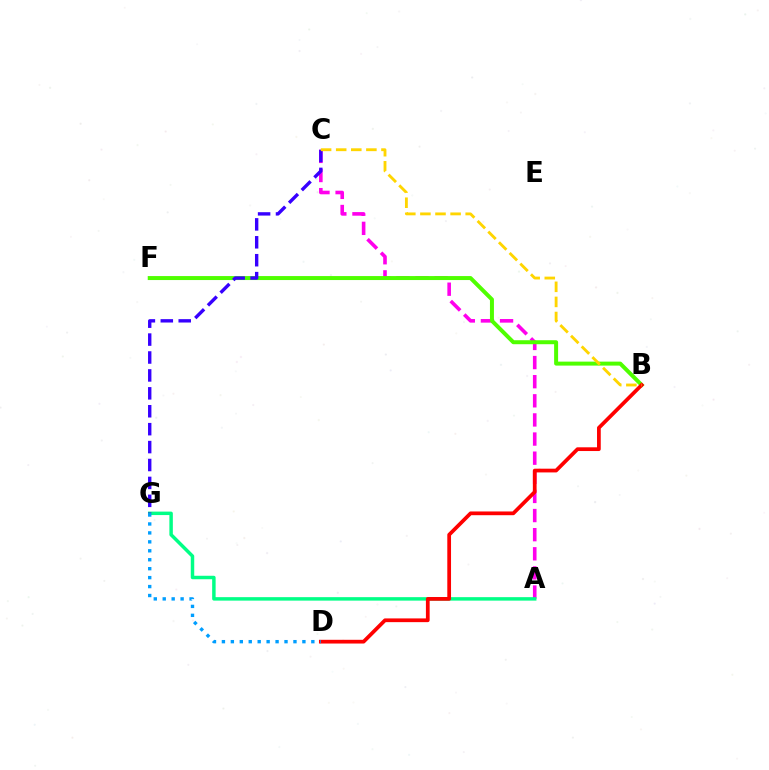{('A', 'C'): [{'color': '#ff00ed', 'line_style': 'dashed', 'thickness': 2.6}], ('B', 'F'): [{'color': '#4fff00', 'line_style': 'solid', 'thickness': 2.87}], ('A', 'G'): [{'color': '#00ff86', 'line_style': 'solid', 'thickness': 2.5}], ('B', 'D'): [{'color': '#ff0000', 'line_style': 'solid', 'thickness': 2.69}], ('C', 'G'): [{'color': '#3700ff', 'line_style': 'dashed', 'thickness': 2.43}], ('B', 'C'): [{'color': '#ffd500', 'line_style': 'dashed', 'thickness': 2.05}], ('D', 'G'): [{'color': '#009eff', 'line_style': 'dotted', 'thickness': 2.43}]}